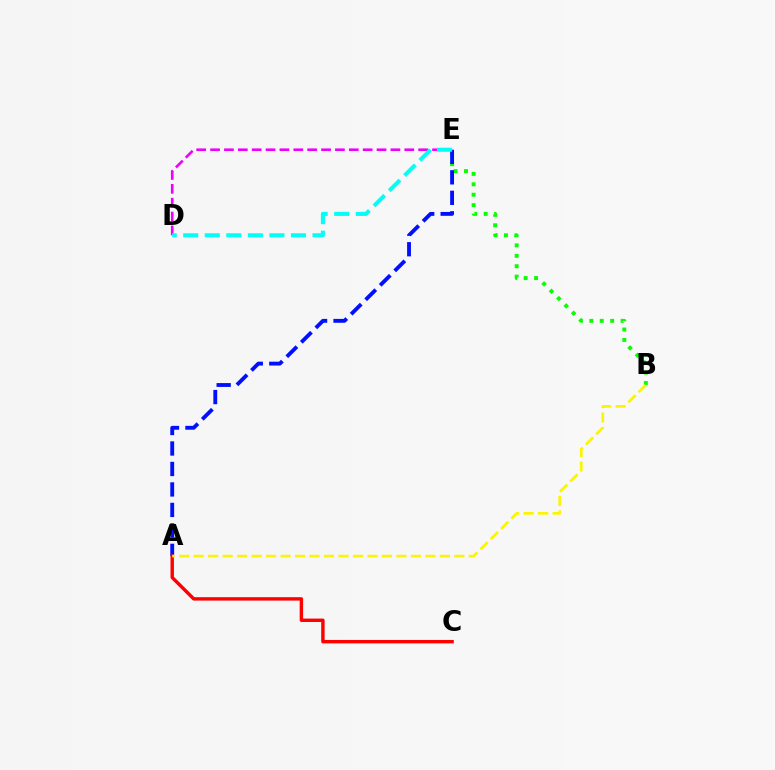{('B', 'E'): [{'color': '#08ff00', 'line_style': 'dotted', 'thickness': 2.83}], ('A', 'E'): [{'color': '#0010ff', 'line_style': 'dashed', 'thickness': 2.78}], ('D', 'E'): [{'color': '#ee00ff', 'line_style': 'dashed', 'thickness': 1.88}, {'color': '#00fff6', 'line_style': 'dashed', 'thickness': 2.93}], ('A', 'C'): [{'color': '#ff0000', 'line_style': 'solid', 'thickness': 2.46}], ('A', 'B'): [{'color': '#fcf500', 'line_style': 'dashed', 'thickness': 1.97}]}